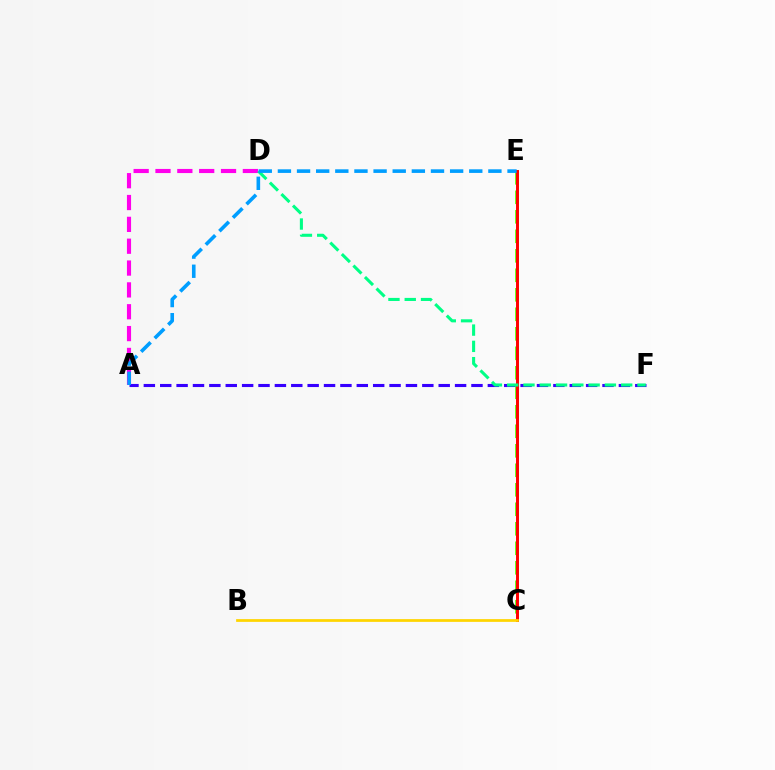{('C', 'E'): [{'color': '#4fff00', 'line_style': 'dashed', 'thickness': 2.65}, {'color': '#ff0000', 'line_style': 'solid', 'thickness': 2.13}], ('A', 'D'): [{'color': '#ff00ed', 'line_style': 'dashed', 'thickness': 2.97}], ('B', 'C'): [{'color': '#ffd500', 'line_style': 'solid', 'thickness': 1.97}], ('A', 'F'): [{'color': '#3700ff', 'line_style': 'dashed', 'thickness': 2.23}], ('D', 'F'): [{'color': '#00ff86', 'line_style': 'dashed', 'thickness': 2.21}], ('A', 'E'): [{'color': '#009eff', 'line_style': 'dashed', 'thickness': 2.6}]}